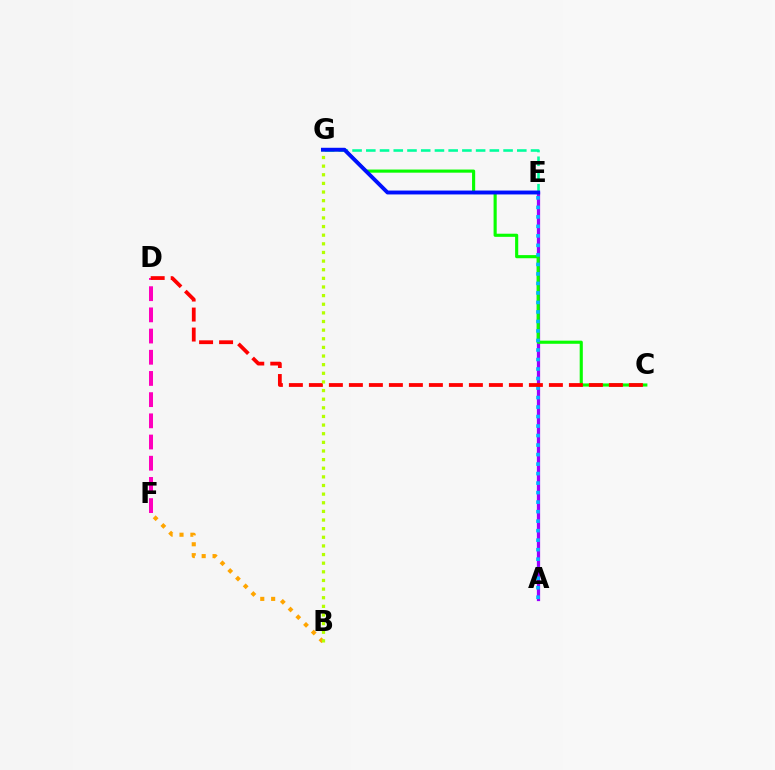{('D', 'F'): [{'color': '#ff00bd', 'line_style': 'dashed', 'thickness': 2.88}], ('A', 'E'): [{'color': '#9b00ff', 'line_style': 'solid', 'thickness': 2.33}, {'color': '#00b5ff', 'line_style': 'dotted', 'thickness': 2.58}], ('C', 'G'): [{'color': '#08ff00', 'line_style': 'solid', 'thickness': 2.25}], ('E', 'G'): [{'color': '#00ff9d', 'line_style': 'dashed', 'thickness': 1.86}, {'color': '#0010ff', 'line_style': 'solid', 'thickness': 2.79}], ('B', 'F'): [{'color': '#ffa500', 'line_style': 'dotted', 'thickness': 2.96}], ('C', 'D'): [{'color': '#ff0000', 'line_style': 'dashed', 'thickness': 2.72}], ('B', 'G'): [{'color': '#b3ff00', 'line_style': 'dotted', 'thickness': 2.35}]}